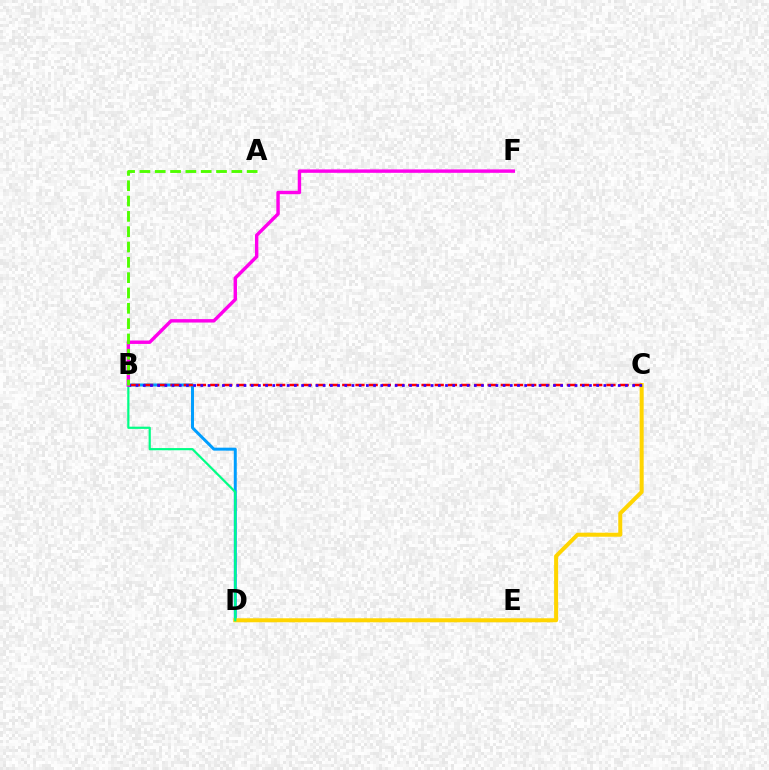{('B', 'D'): [{'color': '#009eff', 'line_style': 'solid', 'thickness': 2.15}, {'color': '#00ff86', 'line_style': 'solid', 'thickness': 1.59}], ('C', 'D'): [{'color': '#ffd500', 'line_style': 'solid', 'thickness': 2.89}], ('B', 'C'): [{'color': '#ff0000', 'line_style': 'dashed', 'thickness': 1.79}, {'color': '#3700ff', 'line_style': 'dotted', 'thickness': 1.96}], ('B', 'F'): [{'color': '#ff00ed', 'line_style': 'solid', 'thickness': 2.46}], ('A', 'B'): [{'color': '#4fff00', 'line_style': 'dashed', 'thickness': 2.08}]}